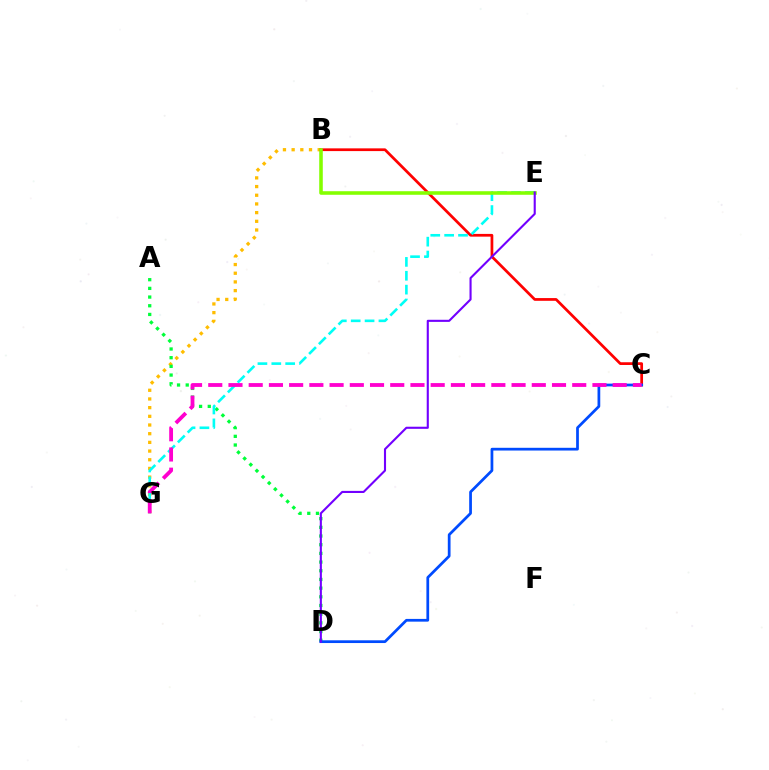{('B', 'G'): [{'color': '#ffbd00', 'line_style': 'dotted', 'thickness': 2.36}], ('B', 'C'): [{'color': '#ff0000', 'line_style': 'solid', 'thickness': 1.97}], ('A', 'D'): [{'color': '#00ff39', 'line_style': 'dotted', 'thickness': 2.36}], ('C', 'D'): [{'color': '#004bff', 'line_style': 'solid', 'thickness': 1.97}], ('E', 'G'): [{'color': '#00fff6', 'line_style': 'dashed', 'thickness': 1.88}], ('B', 'E'): [{'color': '#84ff00', 'line_style': 'solid', 'thickness': 2.57}], ('C', 'G'): [{'color': '#ff00cf', 'line_style': 'dashed', 'thickness': 2.75}], ('D', 'E'): [{'color': '#7200ff', 'line_style': 'solid', 'thickness': 1.52}]}